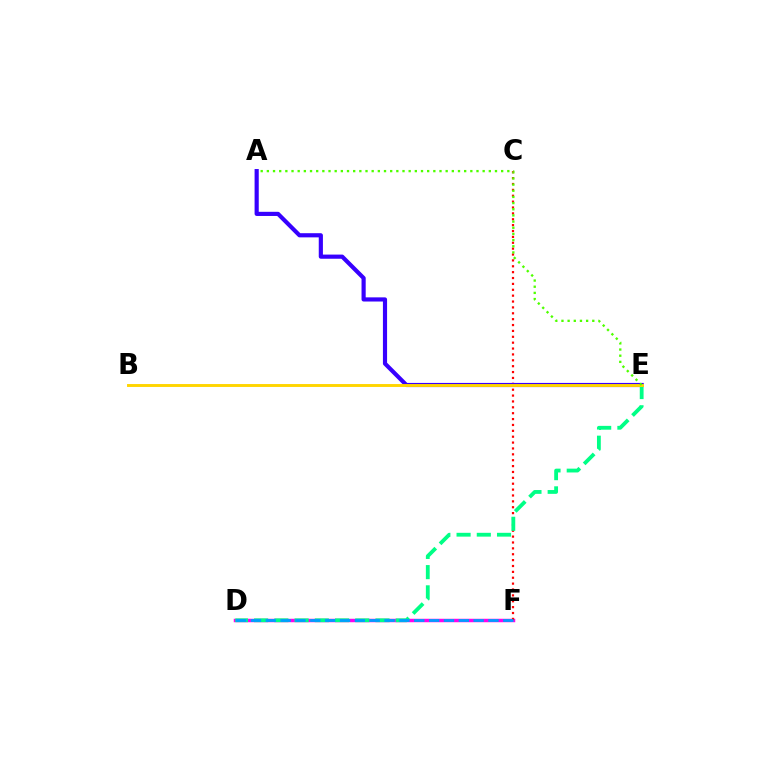{('D', 'F'): [{'color': '#ff00ed', 'line_style': 'solid', 'thickness': 2.5}, {'color': '#009eff', 'line_style': 'dashed', 'thickness': 2.02}], ('C', 'F'): [{'color': '#ff0000', 'line_style': 'dotted', 'thickness': 1.6}], ('A', 'E'): [{'color': '#3700ff', 'line_style': 'solid', 'thickness': 3.0}, {'color': '#4fff00', 'line_style': 'dotted', 'thickness': 1.68}], ('D', 'E'): [{'color': '#00ff86', 'line_style': 'dashed', 'thickness': 2.75}], ('B', 'E'): [{'color': '#ffd500', 'line_style': 'solid', 'thickness': 2.09}]}